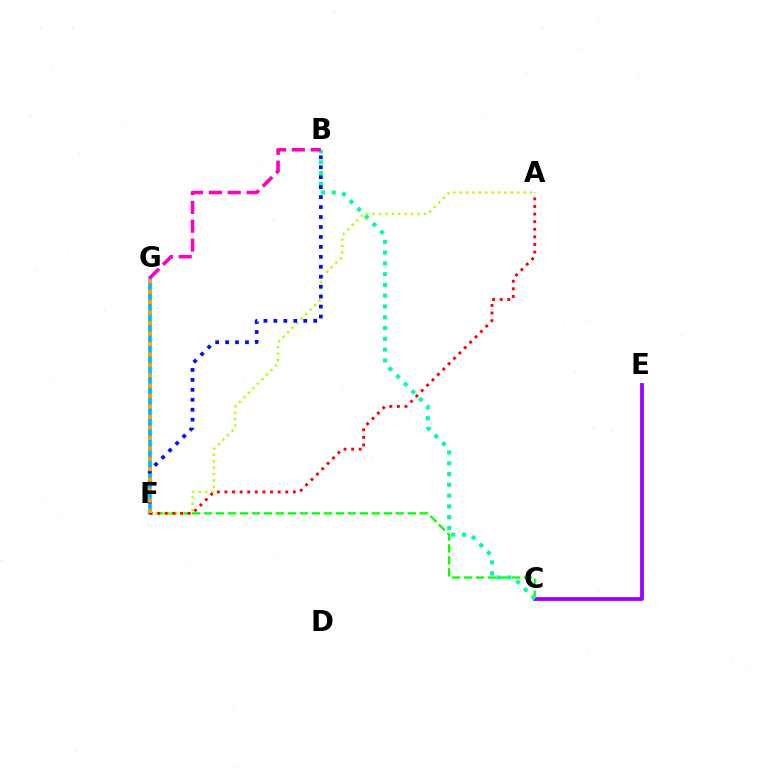{('C', 'F'): [{'color': '#08ff00', 'line_style': 'dashed', 'thickness': 1.63}], ('C', 'E'): [{'color': '#9b00ff', 'line_style': 'solid', 'thickness': 2.72}], ('B', 'C'): [{'color': '#00ff9d', 'line_style': 'dotted', 'thickness': 2.93}], ('F', 'G'): [{'color': '#00b5ff', 'line_style': 'solid', 'thickness': 2.61}, {'color': '#ffa500', 'line_style': 'dotted', 'thickness': 2.84}], ('A', 'F'): [{'color': '#b3ff00', 'line_style': 'dotted', 'thickness': 1.74}, {'color': '#ff0000', 'line_style': 'dotted', 'thickness': 2.07}], ('B', 'F'): [{'color': '#0010ff', 'line_style': 'dotted', 'thickness': 2.7}], ('B', 'G'): [{'color': '#ff00bd', 'line_style': 'dashed', 'thickness': 2.56}]}